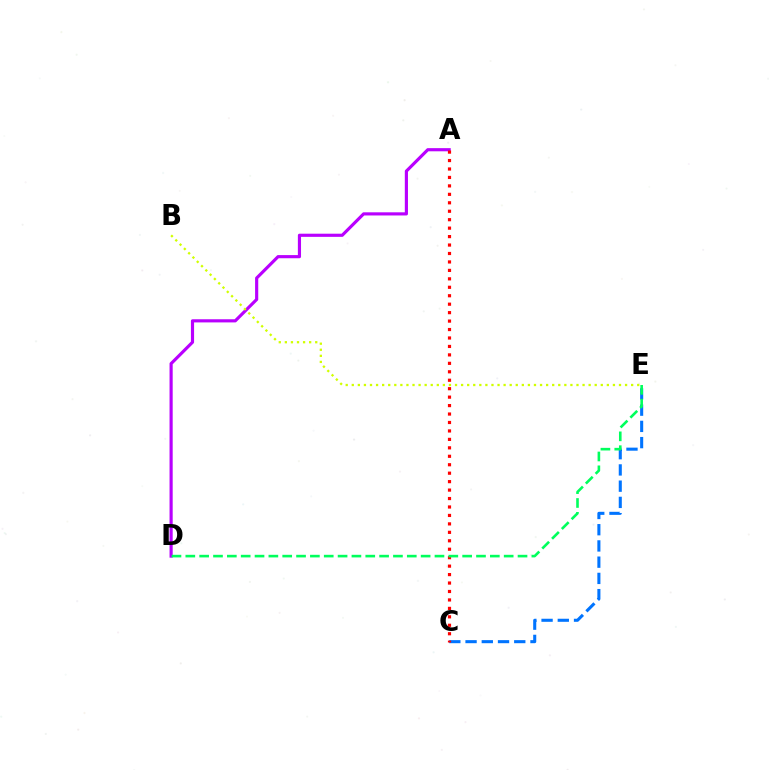{('A', 'D'): [{'color': '#b900ff', 'line_style': 'solid', 'thickness': 2.27}], ('C', 'E'): [{'color': '#0074ff', 'line_style': 'dashed', 'thickness': 2.21}], ('B', 'E'): [{'color': '#d1ff00', 'line_style': 'dotted', 'thickness': 1.65}], ('A', 'C'): [{'color': '#ff0000', 'line_style': 'dotted', 'thickness': 2.3}], ('D', 'E'): [{'color': '#00ff5c', 'line_style': 'dashed', 'thickness': 1.88}]}